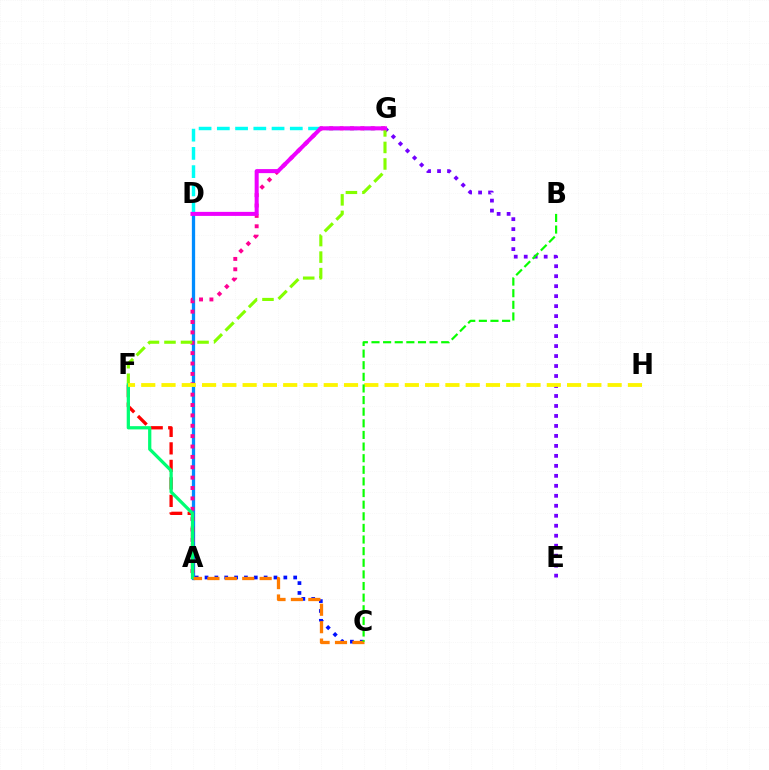{('A', 'D'): [{'color': '#008cff', 'line_style': 'solid', 'thickness': 2.36}], ('E', 'G'): [{'color': '#7200ff', 'line_style': 'dotted', 'thickness': 2.71}], ('D', 'G'): [{'color': '#00fff6', 'line_style': 'dashed', 'thickness': 2.48}, {'color': '#ee00ff', 'line_style': 'solid', 'thickness': 2.9}], ('A', 'G'): [{'color': '#ff0094', 'line_style': 'dotted', 'thickness': 2.82}], ('A', 'F'): [{'color': '#ff0000', 'line_style': 'dashed', 'thickness': 2.38}, {'color': '#00ff74', 'line_style': 'solid', 'thickness': 2.34}], ('F', 'G'): [{'color': '#84ff00', 'line_style': 'dashed', 'thickness': 2.25}], ('A', 'C'): [{'color': '#0010ff', 'line_style': 'dotted', 'thickness': 2.68}, {'color': '#ff7c00', 'line_style': 'dashed', 'thickness': 2.37}], ('F', 'H'): [{'color': '#fcf500', 'line_style': 'dashed', 'thickness': 2.75}], ('B', 'C'): [{'color': '#08ff00', 'line_style': 'dashed', 'thickness': 1.58}]}